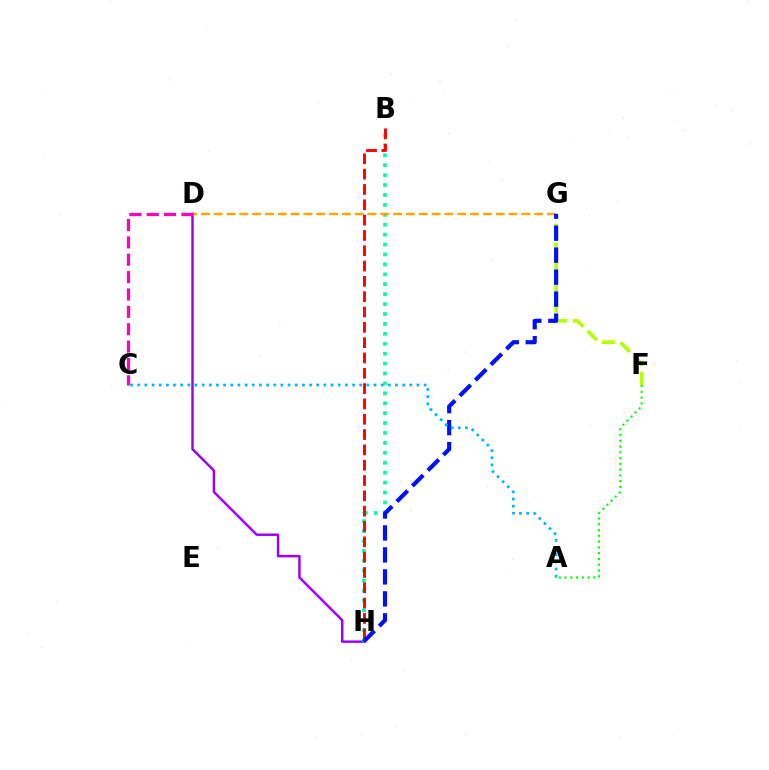{('D', 'H'): [{'color': '#9b00ff', 'line_style': 'solid', 'thickness': 1.77}], ('B', 'H'): [{'color': '#00ff9d', 'line_style': 'dotted', 'thickness': 2.69}, {'color': '#ff0000', 'line_style': 'dashed', 'thickness': 2.08}], ('F', 'G'): [{'color': '#b3ff00', 'line_style': 'dashed', 'thickness': 2.58}], ('D', 'G'): [{'color': '#ffa500', 'line_style': 'dashed', 'thickness': 1.74}], ('C', 'D'): [{'color': '#ff00bd', 'line_style': 'dashed', 'thickness': 2.36}], ('G', 'H'): [{'color': '#0010ff', 'line_style': 'dashed', 'thickness': 2.99}], ('A', 'C'): [{'color': '#00b5ff', 'line_style': 'dotted', 'thickness': 1.95}], ('A', 'F'): [{'color': '#08ff00', 'line_style': 'dotted', 'thickness': 1.57}]}